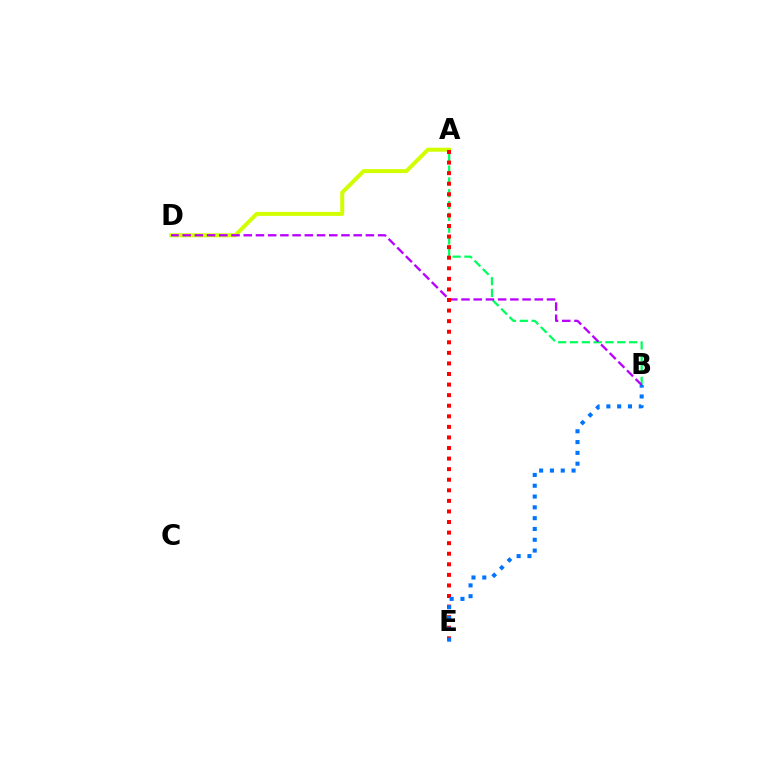{('A', 'B'): [{'color': '#00ff5c', 'line_style': 'dashed', 'thickness': 1.6}], ('A', 'D'): [{'color': '#d1ff00', 'line_style': 'solid', 'thickness': 2.87}], ('B', 'D'): [{'color': '#b900ff', 'line_style': 'dashed', 'thickness': 1.66}], ('A', 'E'): [{'color': '#ff0000', 'line_style': 'dotted', 'thickness': 2.87}], ('B', 'E'): [{'color': '#0074ff', 'line_style': 'dotted', 'thickness': 2.94}]}